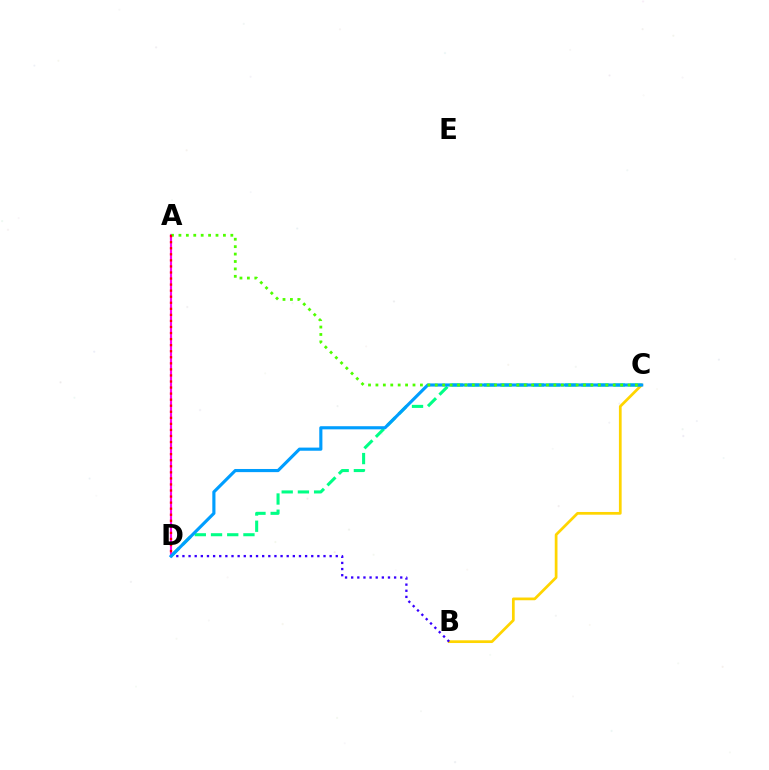{('B', 'C'): [{'color': '#ffd500', 'line_style': 'solid', 'thickness': 1.97}], ('B', 'D'): [{'color': '#3700ff', 'line_style': 'dotted', 'thickness': 1.67}], ('C', 'D'): [{'color': '#00ff86', 'line_style': 'dashed', 'thickness': 2.2}, {'color': '#009eff', 'line_style': 'solid', 'thickness': 2.26}], ('A', 'D'): [{'color': '#ff00ed', 'line_style': 'solid', 'thickness': 1.54}, {'color': '#ff0000', 'line_style': 'dotted', 'thickness': 1.65}], ('A', 'C'): [{'color': '#4fff00', 'line_style': 'dotted', 'thickness': 2.01}]}